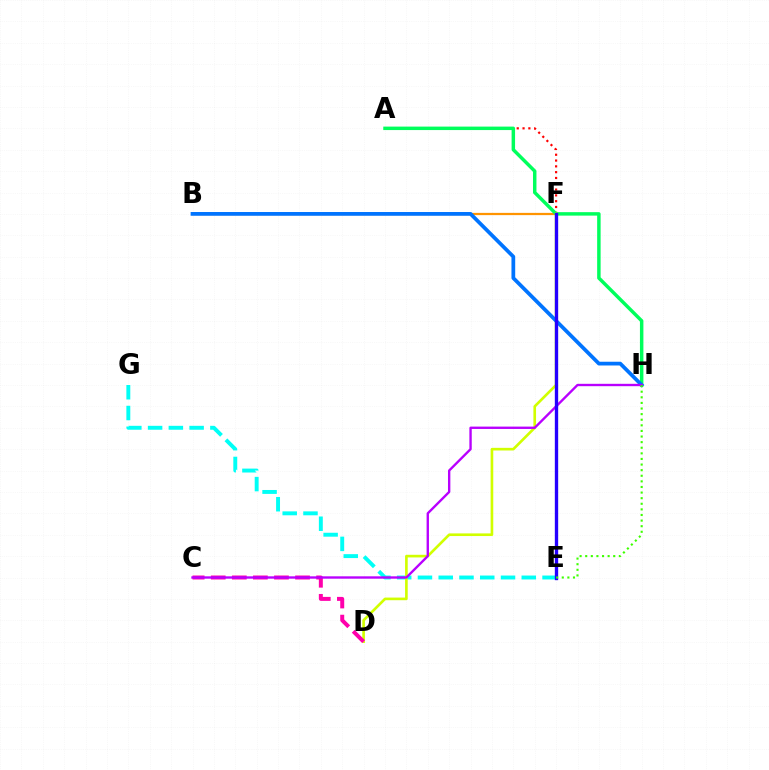{('A', 'F'): [{'color': '#ff0000', 'line_style': 'dotted', 'thickness': 1.58}], ('E', 'G'): [{'color': '#00fff6', 'line_style': 'dashed', 'thickness': 2.82}], ('B', 'F'): [{'color': '#ff9400', 'line_style': 'solid', 'thickness': 1.61}], ('A', 'H'): [{'color': '#00ff5c', 'line_style': 'solid', 'thickness': 2.49}], ('D', 'F'): [{'color': '#d1ff00', 'line_style': 'solid', 'thickness': 1.9}], ('B', 'H'): [{'color': '#0074ff', 'line_style': 'solid', 'thickness': 2.69}], ('C', 'D'): [{'color': '#ff00ac', 'line_style': 'dashed', 'thickness': 2.86}], ('C', 'H'): [{'color': '#b900ff', 'line_style': 'solid', 'thickness': 1.7}], ('E', 'F'): [{'color': '#2500ff', 'line_style': 'solid', 'thickness': 2.41}], ('E', 'H'): [{'color': '#3dff00', 'line_style': 'dotted', 'thickness': 1.52}]}